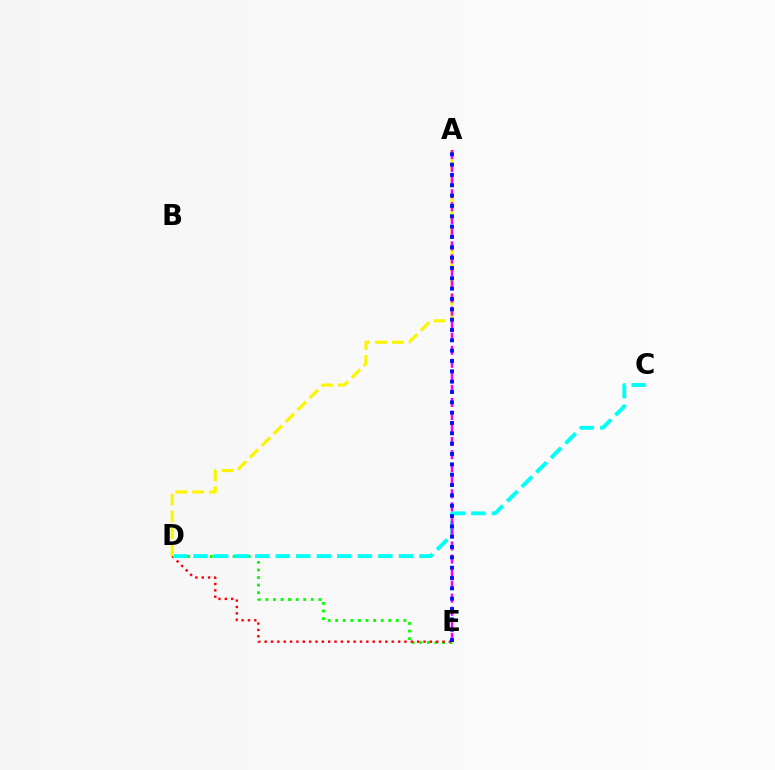{('D', 'E'): [{'color': '#08ff00', 'line_style': 'dotted', 'thickness': 2.06}, {'color': '#ff0000', 'line_style': 'dotted', 'thickness': 1.73}], ('C', 'D'): [{'color': '#00fff6', 'line_style': 'dashed', 'thickness': 2.79}], ('A', 'D'): [{'color': '#fcf500', 'line_style': 'dashed', 'thickness': 2.29}], ('A', 'E'): [{'color': '#ee00ff', 'line_style': 'dashed', 'thickness': 1.77}, {'color': '#0010ff', 'line_style': 'dotted', 'thickness': 2.81}]}